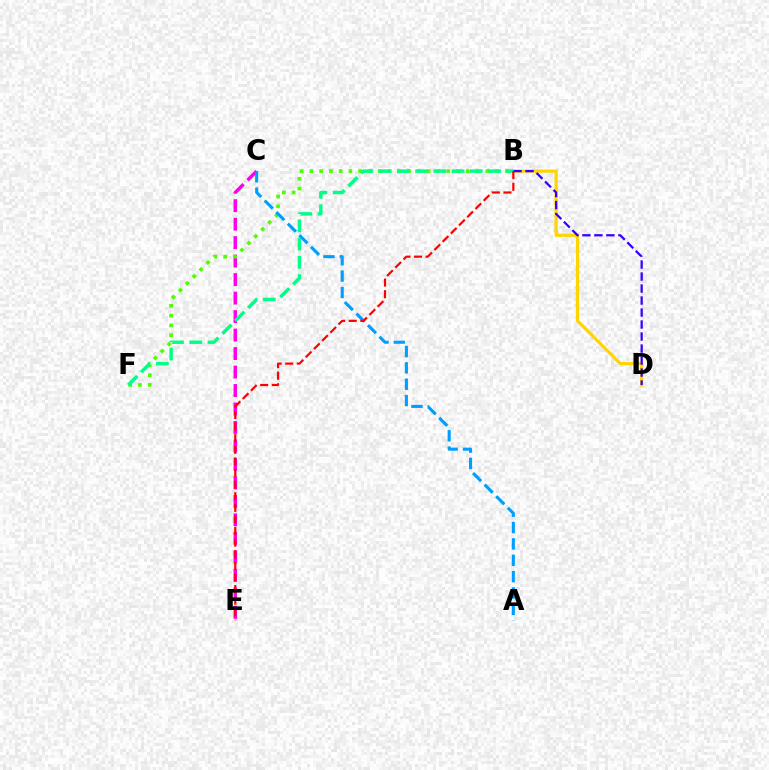{('B', 'D'): [{'color': '#ffd500', 'line_style': 'solid', 'thickness': 2.33}, {'color': '#3700ff', 'line_style': 'dashed', 'thickness': 1.63}], ('C', 'E'): [{'color': '#ff00ed', 'line_style': 'dashed', 'thickness': 2.51}], ('B', 'F'): [{'color': '#4fff00', 'line_style': 'dotted', 'thickness': 2.66}, {'color': '#00ff86', 'line_style': 'dashed', 'thickness': 2.48}], ('A', 'C'): [{'color': '#009eff', 'line_style': 'dashed', 'thickness': 2.22}], ('B', 'E'): [{'color': '#ff0000', 'line_style': 'dashed', 'thickness': 1.58}]}